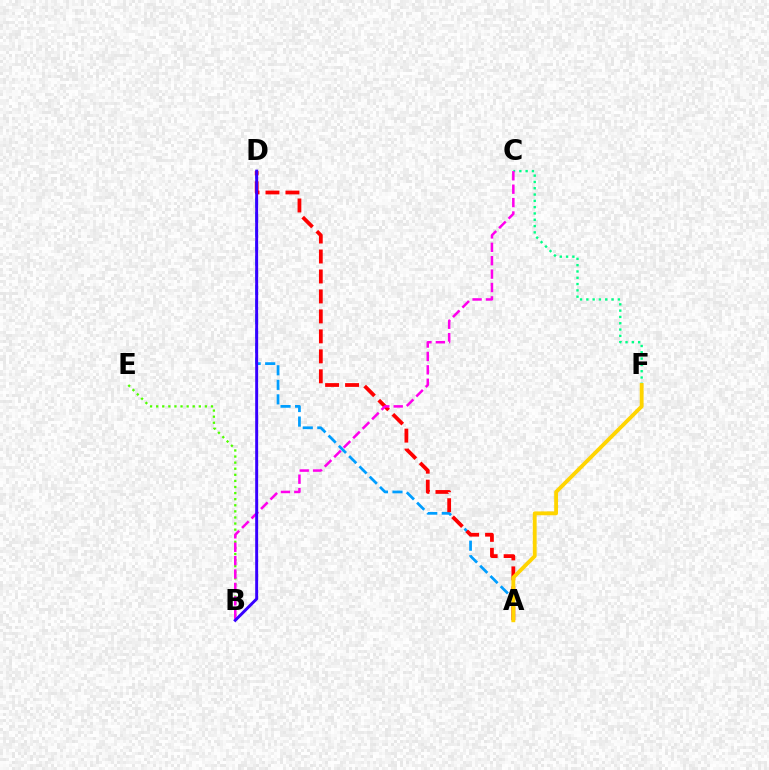{('B', 'E'): [{'color': '#4fff00', 'line_style': 'dotted', 'thickness': 1.66}], ('C', 'F'): [{'color': '#00ff86', 'line_style': 'dotted', 'thickness': 1.71}], ('A', 'D'): [{'color': '#009eff', 'line_style': 'dashed', 'thickness': 1.97}, {'color': '#ff0000', 'line_style': 'dashed', 'thickness': 2.71}], ('B', 'C'): [{'color': '#ff00ed', 'line_style': 'dashed', 'thickness': 1.82}], ('A', 'F'): [{'color': '#ffd500', 'line_style': 'solid', 'thickness': 2.77}], ('B', 'D'): [{'color': '#3700ff', 'line_style': 'solid', 'thickness': 2.12}]}